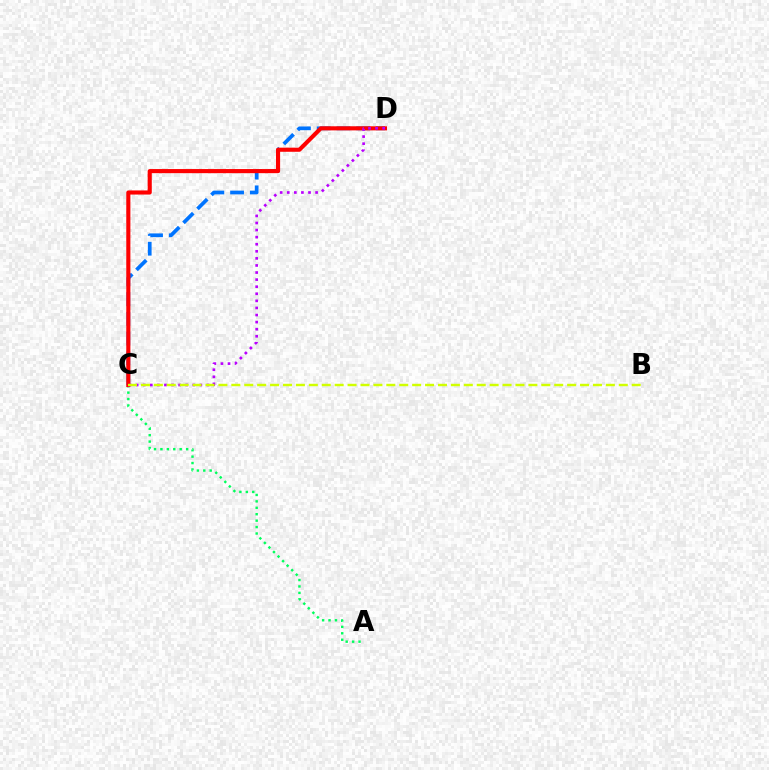{('C', 'D'): [{'color': '#0074ff', 'line_style': 'dashed', 'thickness': 2.68}, {'color': '#ff0000', 'line_style': 'solid', 'thickness': 2.96}, {'color': '#b900ff', 'line_style': 'dotted', 'thickness': 1.92}], ('A', 'C'): [{'color': '#00ff5c', 'line_style': 'dotted', 'thickness': 1.75}], ('B', 'C'): [{'color': '#d1ff00', 'line_style': 'dashed', 'thickness': 1.75}]}